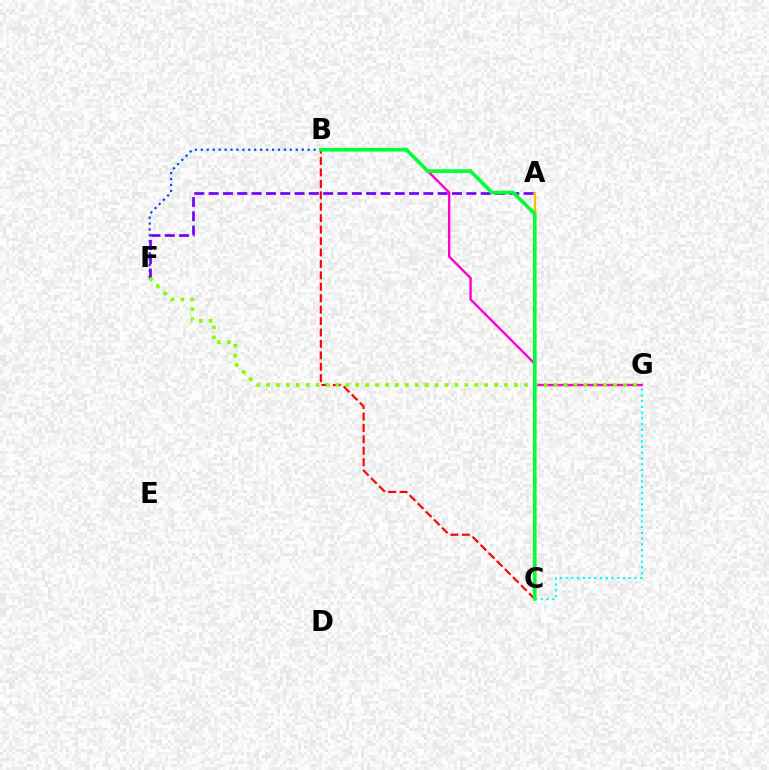{('B', 'F'): [{'color': '#004bff', 'line_style': 'dotted', 'thickness': 1.61}], ('A', 'F'): [{'color': '#7200ff', 'line_style': 'dashed', 'thickness': 1.94}], ('B', 'C'): [{'color': '#ff0000', 'line_style': 'dashed', 'thickness': 1.55}, {'color': '#00ff39', 'line_style': 'solid', 'thickness': 2.64}], ('A', 'C'): [{'color': '#ffbd00', 'line_style': 'solid', 'thickness': 1.62}], ('B', 'G'): [{'color': '#ff00cf', 'line_style': 'solid', 'thickness': 1.73}], ('F', 'G'): [{'color': '#84ff00', 'line_style': 'dotted', 'thickness': 2.69}], ('C', 'G'): [{'color': '#00fff6', 'line_style': 'dotted', 'thickness': 1.56}]}